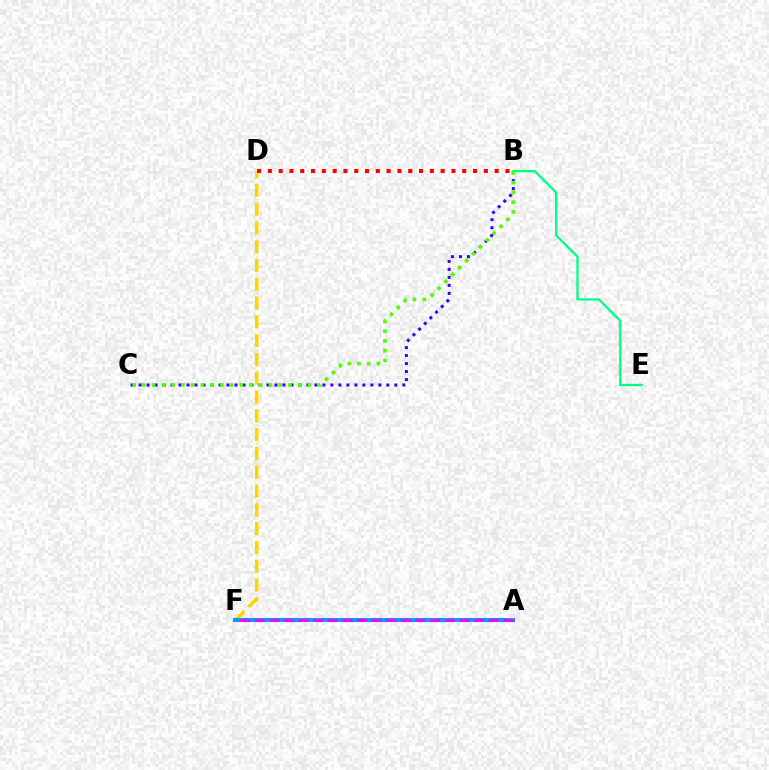{('B', 'C'): [{'color': '#3700ff', 'line_style': 'dotted', 'thickness': 2.17}, {'color': '#4fff00', 'line_style': 'dotted', 'thickness': 2.65}], ('B', 'E'): [{'color': '#00ff86', 'line_style': 'solid', 'thickness': 1.66}], ('D', 'F'): [{'color': '#ffd500', 'line_style': 'dashed', 'thickness': 2.55}], ('A', 'F'): [{'color': '#009eff', 'line_style': 'solid', 'thickness': 2.95}, {'color': '#ff00ed', 'line_style': 'dashed', 'thickness': 1.99}], ('B', 'D'): [{'color': '#ff0000', 'line_style': 'dotted', 'thickness': 2.93}]}